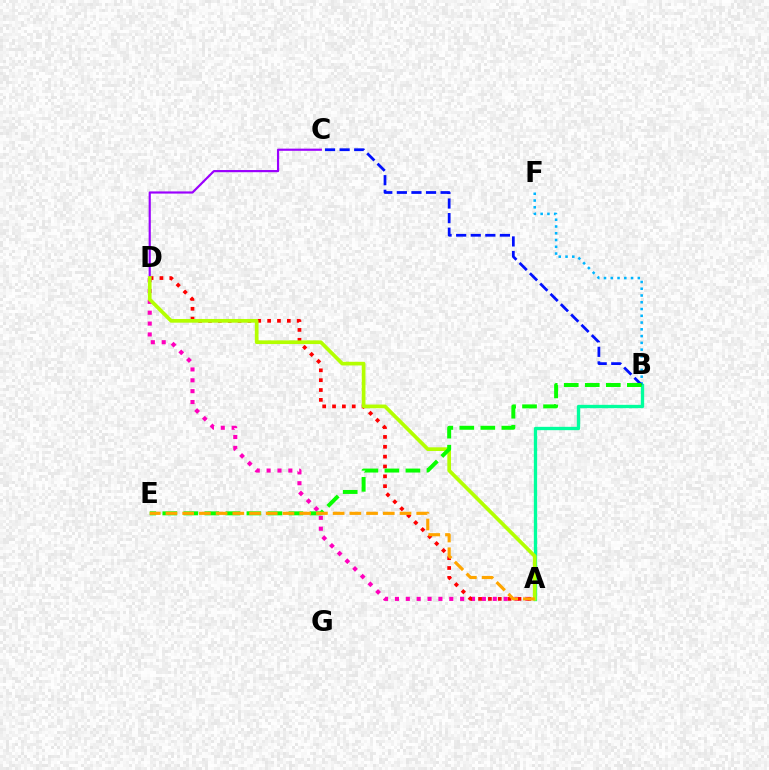{('B', 'F'): [{'color': '#00b5ff', 'line_style': 'dotted', 'thickness': 1.84}], ('C', 'D'): [{'color': '#9b00ff', 'line_style': 'solid', 'thickness': 1.56}], ('A', 'B'): [{'color': '#00ff9d', 'line_style': 'solid', 'thickness': 2.39}], ('A', 'D'): [{'color': '#ff00bd', 'line_style': 'dotted', 'thickness': 2.95}, {'color': '#ff0000', 'line_style': 'dotted', 'thickness': 2.68}, {'color': '#b3ff00', 'line_style': 'solid', 'thickness': 2.66}], ('B', 'C'): [{'color': '#0010ff', 'line_style': 'dashed', 'thickness': 1.98}], ('B', 'E'): [{'color': '#08ff00', 'line_style': 'dashed', 'thickness': 2.86}], ('A', 'E'): [{'color': '#ffa500', 'line_style': 'dashed', 'thickness': 2.27}]}